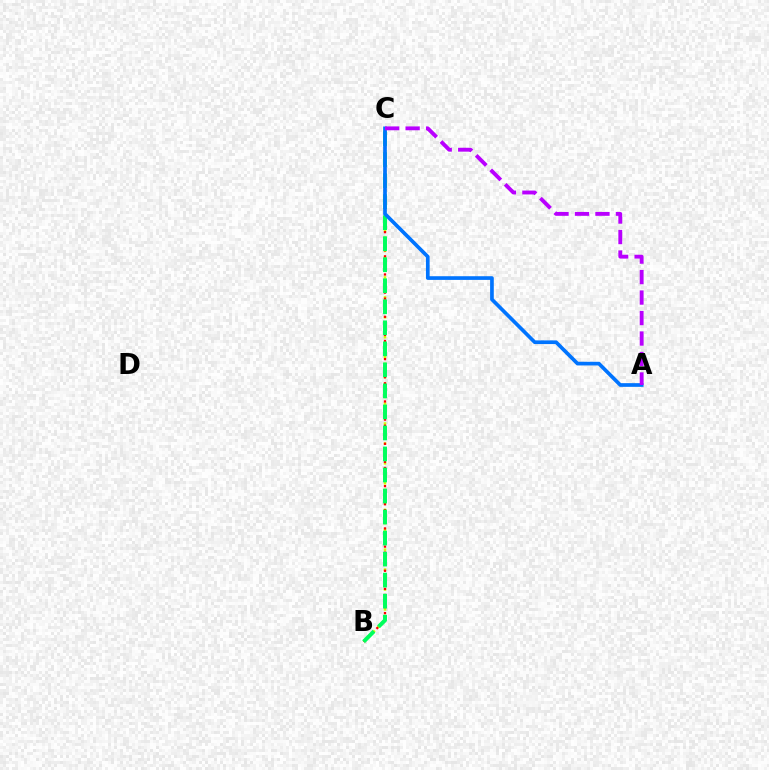{('B', 'C'): [{'color': '#d1ff00', 'line_style': 'dotted', 'thickness': 1.8}, {'color': '#ff0000', 'line_style': 'dotted', 'thickness': 1.64}, {'color': '#00ff5c', 'line_style': 'dashed', 'thickness': 2.86}], ('A', 'C'): [{'color': '#0074ff', 'line_style': 'solid', 'thickness': 2.65}, {'color': '#b900ff', 'line_style': 'dashed', 'thickness': 2.78}]}